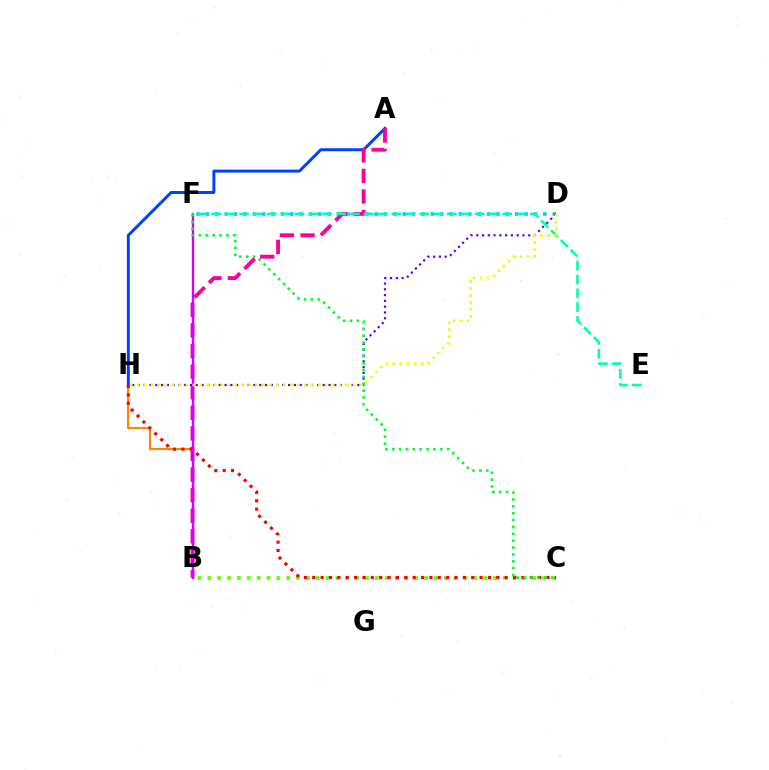{('B', 'H'): [{'color': '#ff8800', 'line_style': 'solid', 'thickness': 1.55}], ('D', 'F'): [{'color': '#00c7ff', 'line_style': 'dotted', 'thickness': 2.55}], ('A', 'H'): [{'color': '#003fff', 'line_style': 'solid', 'thickness': 2.12}], ('B', 'C'): [{'color': '#66ff00', 'line_style': 'dotted', 'thickness': 2.68}], ('A', 'B'): [{'color': '#ff00a0', 'line_style': 'dashed', 'thickness': 2.8}], ('C', 'H'): [{'color': '#ff0000', 'line_style': 'dotted', 'thickness': 2.27}], ('B', 'F'): [{'color': '#d600ff', 'line_style': 'solid', 'thickness': 1.7}], ('E', 'F'): [{'color': '#00ffaf', 'line_style': 'dashed', 'thickness': 1.88}], ('D', 'H'): [{'color': '#4f00ff', 'line_style': 'dotted', 'thickness': 1.57}, {'color': '#eeff00', 'line_style': 'dotted', 'thickness': 1.89}], ('C', 'F'): [{'color': '#00ff27', 'line_style': 'dotted', 'thickness': 1.87}]}